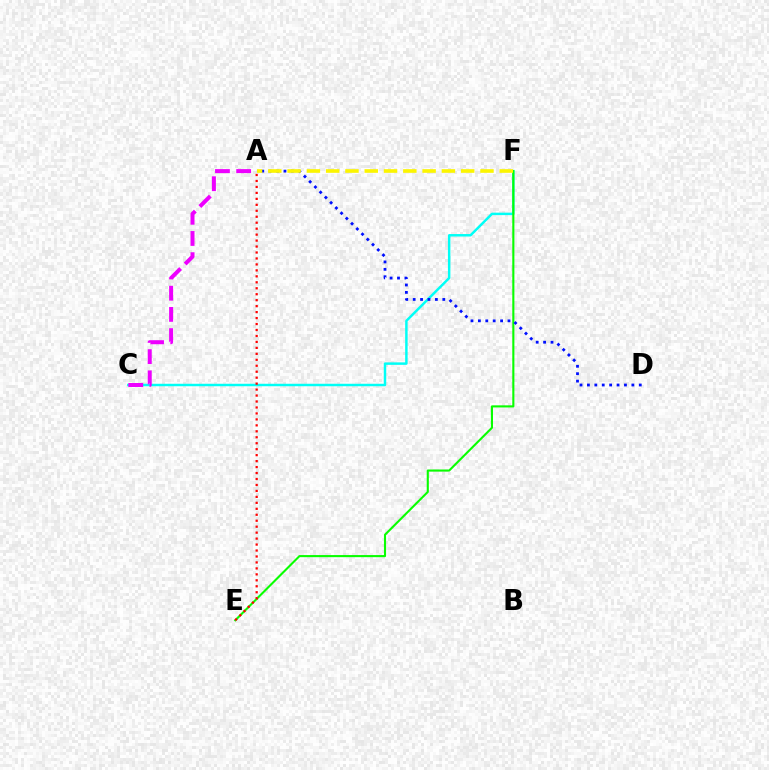{('C', 'F'): [{'color': '#00fff6', 'line_style': 'solid', 'thickness': 1.78}], ('E', 'F'): [{'color': '#08ff00', 'line_style': 'solid', 'thickness': 1.52}], ('A', 'E'): [{'color': '#ff0000', 'line_style': 'dotted', 'thickness': 1.62}], ('A', 'D'): [{'color': '#0010ff', 'line_style': 'dotted', 'thickness': 2.01}], ('A', 'F'): [{'color': '#fcf500', 'line_style': 'dashed', 'thickness': 2.62}], ('A', 'C'): [{'color': '#ee00ff', 'line_style': 'dashed', 'thickness': 2.88}]}